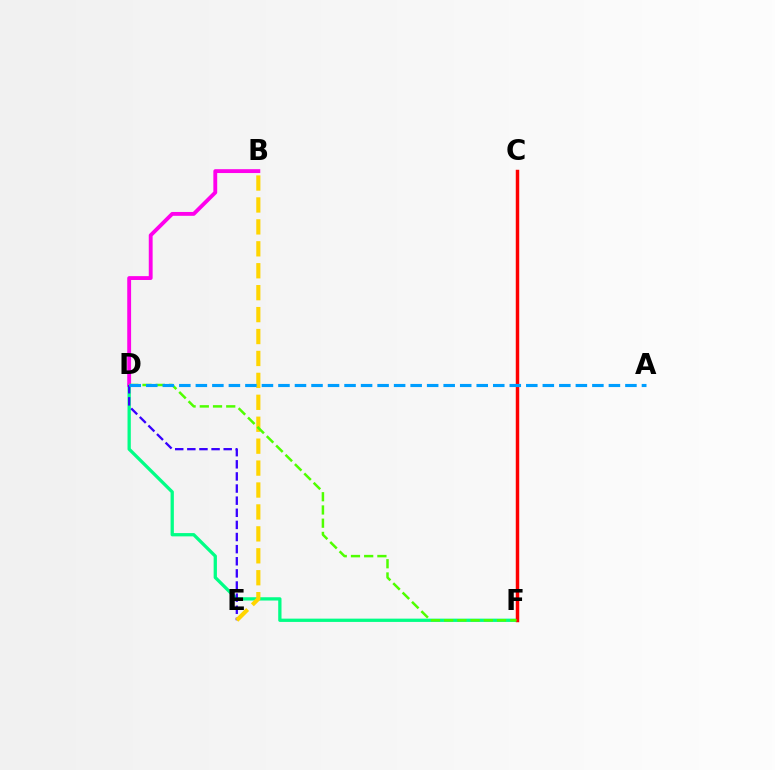{('D', 'F'): [{'color': '#00ff86', 'line_style': 'solid', 'thickness': 2.37}, {'color': '#4fff00', 'line_style': 'dashed', 'thickness': 1.8}], ('B', 'D'): [{'color': '#ff00ed', 'line_style': 'solid', 'thickness': 2.78}], ('D', 'E'): [{'color': '#3700ff', 'line_style': 'dashed', 'thickness': 1.65}], ('C', 'F'): [{'color': '#ff0000', 'line_style': 'solid', 'thickness': 2.49}], ('B', 'E'): [{'color': '#ffd500', 'line_style': 'dashed', 'thickness': 2.98}], ('A', 'D'): [{'color': '#009eff', 'line_style': 'dashed', 'thickness': 2.24}]}